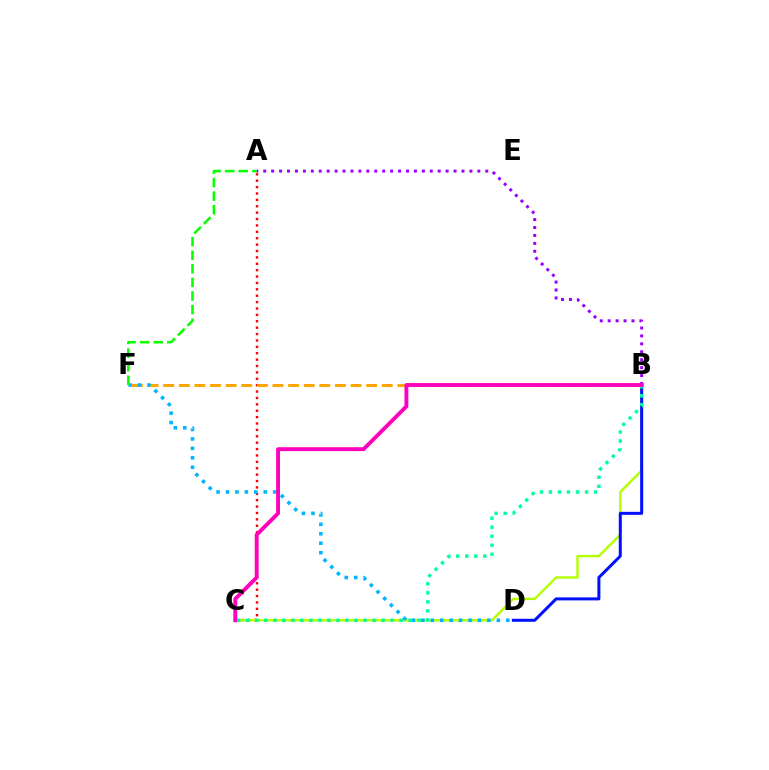{('A', 'C'): [{'color': '#ff0000', 'line_style': 'dotted', 'thickness': 1.74}], ('B', 'F'): [{'color': '#ffa500', 'line_style': 'dashed', 'thickness': 2.12}], ('B', 'C'): [{'color': '#b3ff00', 'line_style': 'solid', 'thickness': 1.74}, {'color': '#00ff9d', 'line_style': 'dotted', 'thickness': 2.45}, {'color': '#ff00bd', 'line_style': 'solid', 'thickness': 2.8}], ('B', 'D'): [{'color': '#0010ff', 'line_style': 'solid', 'thickness': 2.17}], ('D', 'F'): [{'color': '#00b5ff', 'line_style': 'dotted', 'thickness': 2.56}], ('A', 'F'): [{'color': '#08ff00', 'line_style': 'dashed', 'thickness': 1.85}], ('A', 'B'): [{'color': '#9b00ff', 'line_style': 'dotted', 'thickness': 2.15}]}